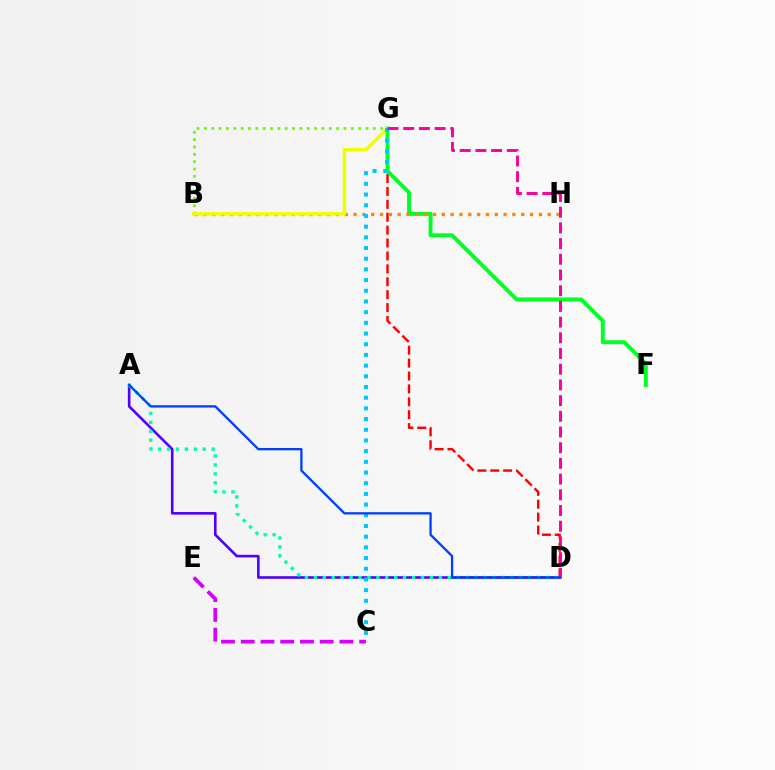{('C', 'E'): [{'color': '#d600ff', 'line_style': 'dashed', 'thickness': 2.68}], ('A', 'D'): [{'color': '#4f00ff', 'line_style': 'solid', 'thickness': 1.87}, {'color': '#00ffaf', 'line_style': 'dotted', 'thickness': 2.43}, {'color': '#003fff', 'line_style': 'solid', 'thickness': 1.66}], ('D', 'G'): [{'color': '#ff0000', 'line_style': 'dashed', 'thickness': 1.75}, {'color': '#ff00a0', 'line_style': 'dashed', 'thickness': 2.13}], ('B', 'G'): [{'color': '#66ff00', 'line_style': 'dotted', 'thickness': 2.0}, {'color': '#eeff00', 'line_style': 'solid', 'thickness': 2.52}], ('F', 'G'): [{'color': '#00ff27', 'line_style': 'solid', 'thickness': 2.83}], ('B', 'H'): [{'color': '#ff8800', 'line_style': 'dotted', 'thickness': 2.4}], ('C', 'G'): [{'color': '#00c7ff', 'line_style': 'dotted', 'thickness': 2.9}]}